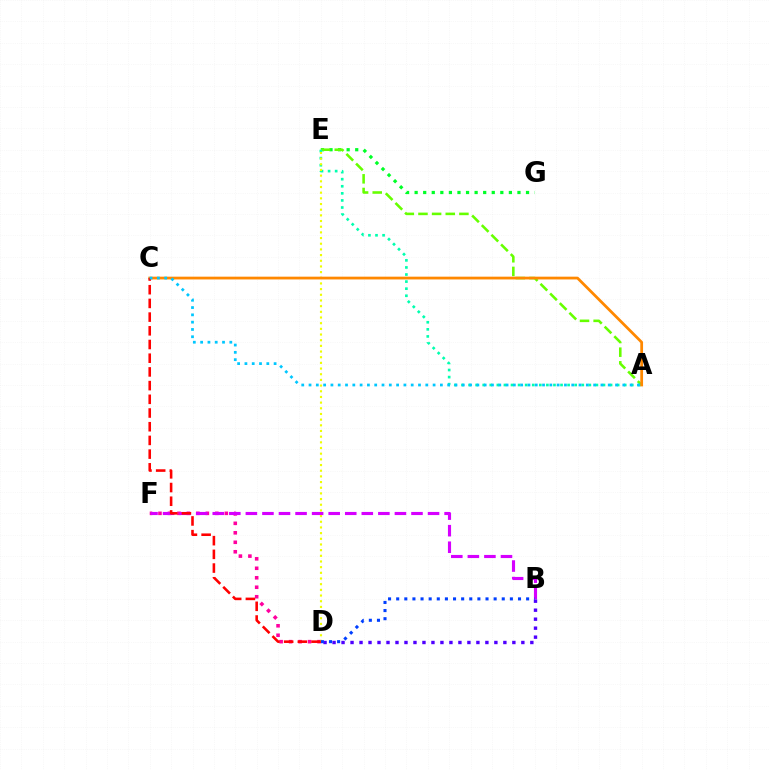{('E', 'G'): [{'color': '#00ff27', 'line_style': 'dotted', 'thickness': 2.33}], ('D', 'F'): [{'color': '#ff00a0', 'line_style': 'dotted', 'thickness': 2.58}], ('A', 'E'): [{'color': '#66ff00', 'line_style': 'dashed', 'thickness': 1.85}, {'color': '#00ffaf', 'line_style': 'dotted', 'thickness': 1.92}], ('D', 'E'): [{'color': '#eeff00', 'line_style': 'dotted', 'thickness': 1.54}], ('B', 'F'): [{'color': '#d600ff', 'line_style': 'dashed', 'thickness': 2.25}], ('B', 'D'): [{'color': '#4f00ff', 'line_style': 'dotted', 'thickness': 2.44}, {'color': '#003fff', 'line_style': 'dotted', 'thickness': 2.21}], ('A', 'C'): [{'color': '#ff8800', 'line_style': 'solid', 'thickness': 1.99}, {'color': '#00c7ff', 'line_style': 'dotted', 'thickness': 1.98}], ('C', 'D'): [{'color': '#ff0000', 'line_style': 'dashed', 'thickness': 1.86}]}